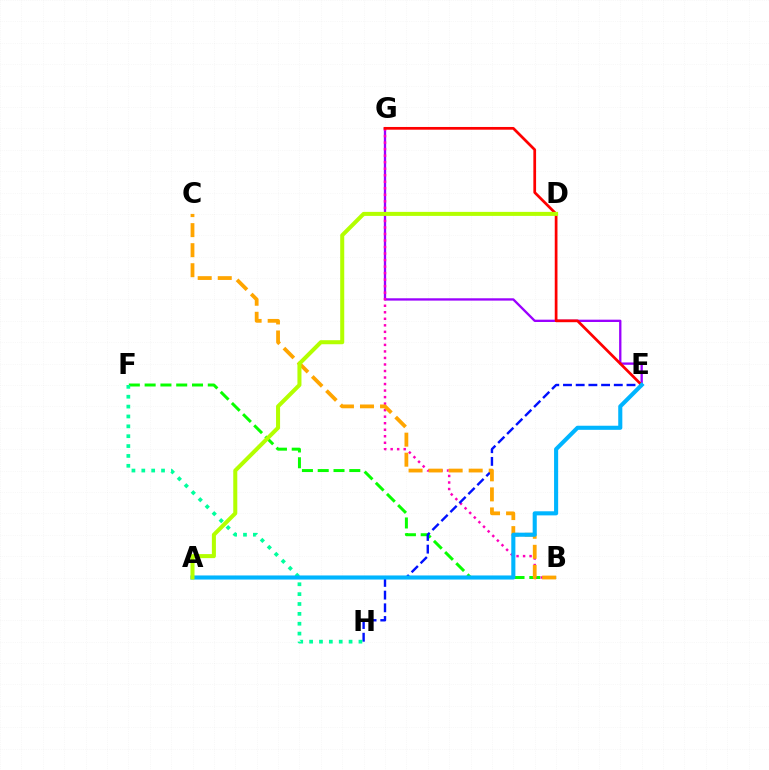{('E', 'G'): [{'color': '#9b00ff', 'line_style': 'solid', 'thickness': 1.67}, {'color': '#ff0000', 'line_style': 'solid', 'thickness': 1.97}], ('B', 'F'): [{'color': '#08ff00', 'line_style': 'dashed', 'thickness': 2.14}], ('B', 'G'): [{'color': '#ff00bd', 'line_style': 'dotted', 'thickness': 1.77}], ('E', 'H'): [{'color': '#0010ff', 'line_style': 'dashed', 'thickness': 1.73}], ('F', 'H'): [{'color': '#00ff9d', 'line_style': 'dotted', 'thickness': 2.68}], ('B', 'C'): [{'color': '#ffa500', 'line_style': 'dashed', 'thickness': 2.72}], ('A', 'E'): [{'color': '#00b5ff', 'line_style': 'solid', 'thickness': 2.94}], ('A', 'D'): [{'color': '#b3ff00', 'line_style': 'solid', 'thickness': 2.9}]}